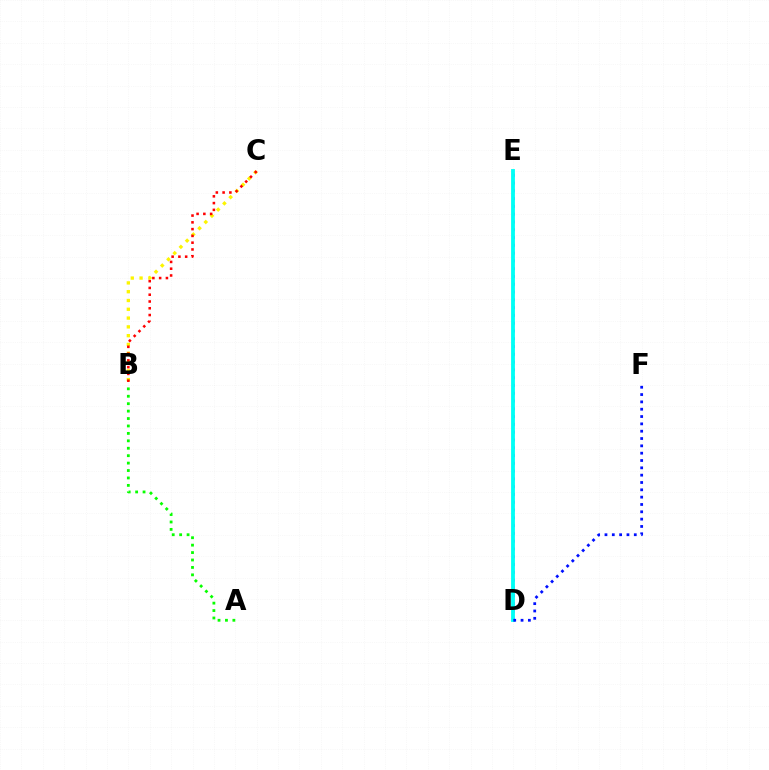{('B', 'C'): [{'color': '#fcf500', 'line_style': 'dotted', 'thickness': 2.39}, {'color': '#ff0000', 'line_style': 'dotted', 'thickness': 1.84}], ('D', 'E'): [{'color': '#ee00ff', 'line_style': 'dotted', 'thickness': 2.12}, {'color': '#00fff6', 'line_style': 'solid', 'thickness': 2.76}], ('A', 'B'): [{'color': '#08ff00', 'line_style': 'dotted', 'thickness': 2.02}], ('D', 'F'): [{'color': '#0010ff', 'line_style': 'dotted', 'thickness': 1.99}]}